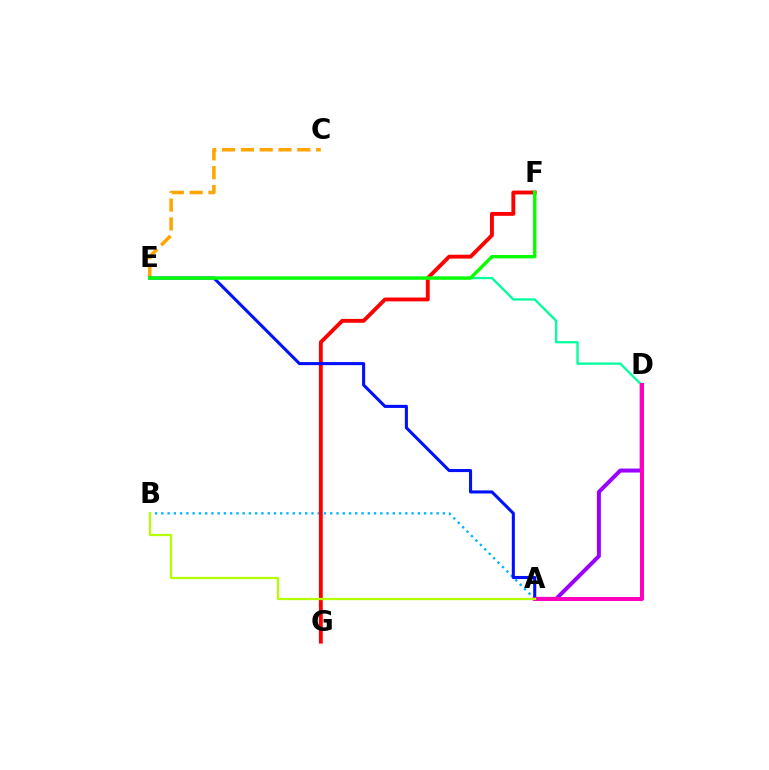{('A', 'D'): [{'color': '#9b00ff', 'line_style': 'solid', 'thickness': 2.86}, {'color': '#ff00bd', 'line_style': 'solid', 'thickness': 2.88}], ('C', 'E'): [{'color': '#ffa500', 'line_style': 'dashed', 'thickness': 2.56}], ('A', 'B'): [{'color': '#00b5ff', 'line_style': 'dotted', 'thickness': 1.7}, {'color': '#b3ff00', 'line_style': 'solid', 'thickness': 1.61}], ('F', 'G'): [{'color': '#ff0000', 'line_style': 'solid', 'thickness': 2.78}], ('A', 'E'): [{'color': '#0010ff', 'line_style': 'solid', 'thickness': 2.21}], ('D', 'E'): [{'color': '#00ff9d', 'line_style': 'solid', 'thickness': 1.65}], ('E', 'F'): [{'color': '#08ff00', 'line_style': 'solid', 'thickness': 2.44}]}